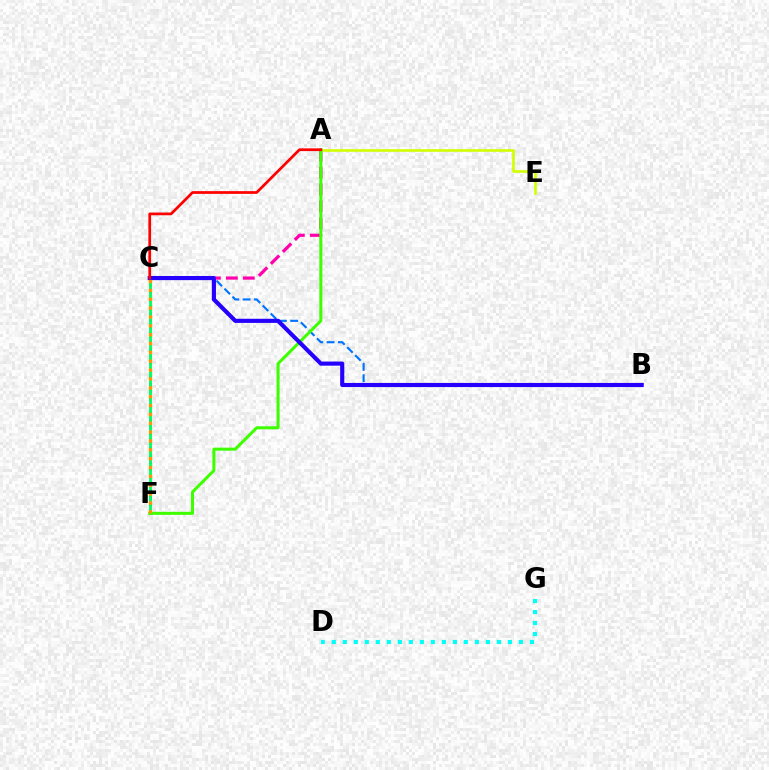{('A', 'C'): [{'color': '#ff00ac', 'line_style': 'dashed', 'thickness': 2.3}, {'color': '#ff0000', 'line_style': 'solid', 'thickness': 1.97}], ('B', 'C'): [{'color': '#0074ff', 'line_style': 'dashed', 'thickness': 1.54}, {'color': '#2500ff', 'line_style': 'solid', 'thickness': 2.98}], ('C', 'F'): [{'color': '#b900ff', 'line_style': 'dotted', 'thickness': 1.92}, {'color': '#00ff5c', 'line_style': 'solid', 'thickness': 2.05}, {'color': '#ff9400', 'line_style': 'dotted', 'thickness': 2.41}], ('A', 'E'): [{'color': '#d1ff00', 'line_style': 'solid', 'thickness': 1.89}], ('A', 'F'): [{'color': '#3dff00', 'line_style': 'solid', 'thickness': 2.18}], ('D', 'G'): [{'color': '#00fff6', 'line_style': 'dotted', 'thickness': 2.99}]}